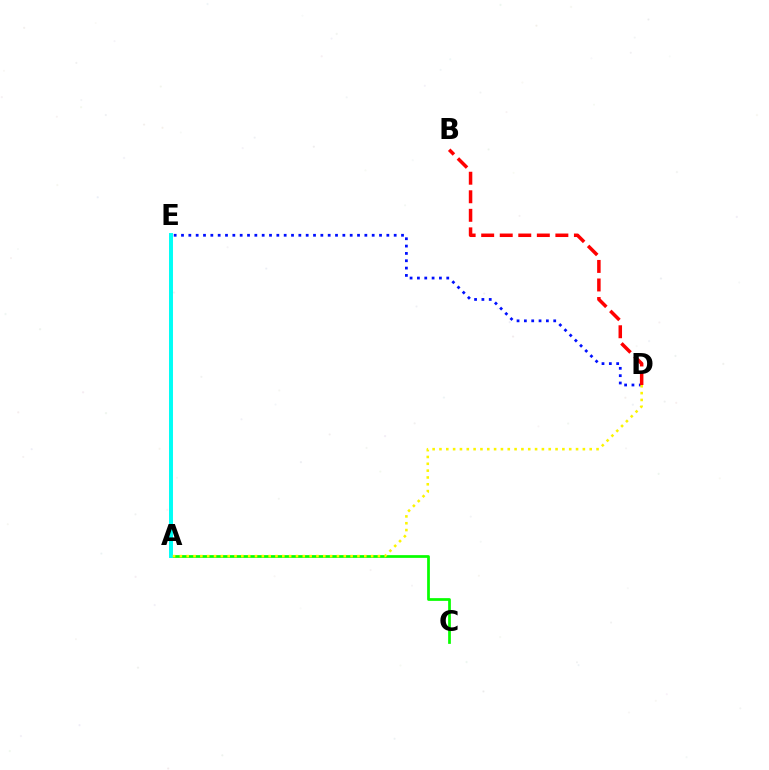{('D', 'E'): [{'color': '#0010ff', 'line_style': 'dotted', 'thickness': 1.99}], ('A', 'E'): [{'color': '#ee00ff', 'line_style': 'dotted', 'thickness': 1.51}, {'color': '#00fff6', 'line_style': 'solid', 'thickness': 2.84}], ('A', 'C'): [{'color': '#08ff00', 'line_style': 'solid', 'thickness': 1.97}], ('A', 'D'): [{'color': '#fcf500', 'line_style': 'dotted', 'thickness': 1.86}], ('B', 'D'): [{'color': '#ff0000', 'line_style': 'dashed', 'thickness': 2.52}]}